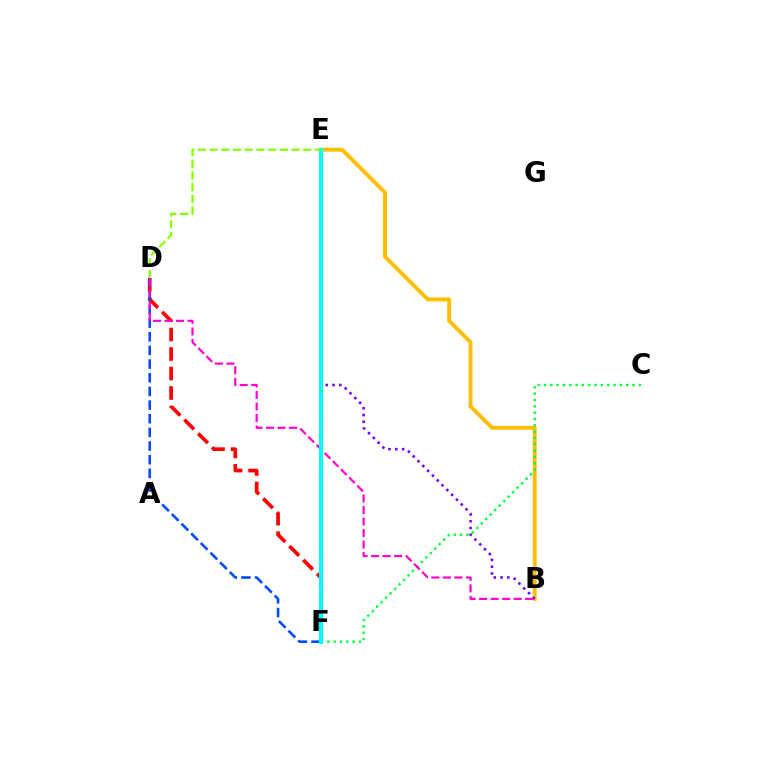{('B', 'E'): [{'color': '#ffbd00', 'line_style': 'solid', 'thickness': 2.79}, {'color': '#7200ff', 'line_style': 'dotted', 'thickness': 1.85}], ('C', 'F'): [{'color': '#00ff39', 'line_style': 'dotted', 'thickness': 1.72}], ('D', 'F'): [{'color': '#ff0000', 'line_style': 'dashed', 'thickness': 2.65}, {'color': '#004bff', 'line_style': 'dashed', 'thickness': 1.86}], ('B', 'D'): [{'color': '#ff00cf', 'line_style': 'dashed', 'thickness': 1.57}], ('E', 'F'): [{'color': '#00fff6', 'line_style': 'solid', 'thickness': 2.87}], ('D', 'E'): [{'color': '#84ff00', 'line_style': 'dashed', 'thickness': 1.59}]}